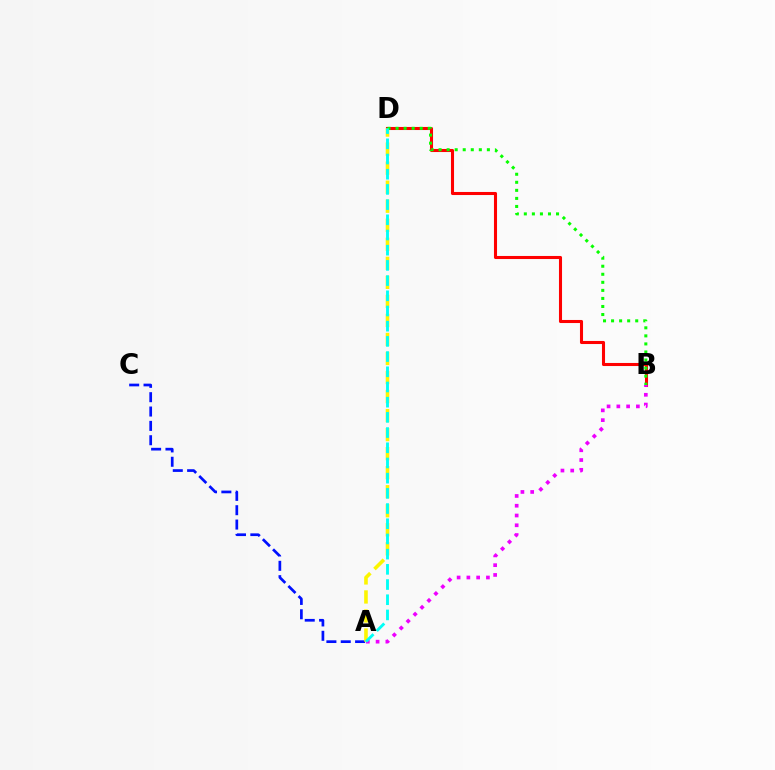{('A', 'C'): [{'color': '#0010ff', 'line_style': 'dashed', 'thickness': 1.95}], ('B', 'D'): [{'color': '#ff0000', 'line_style': 'solid', 'thickness': 2.21}, {'color': '#08ff00', 'line_style': 'dotted', 'thickness': 2.19}], ('A', 'D'): [{'color': '#fcf500', 'line_style': 'dashed', 'thickness': 2.59}, {'color': '#00fff6', 'line_style': 'dashed', 'thickness': 2.06}], ('A', 'B'): [{'color': '#ee00ff', 'line_style': 'dotted', 'thickness': 2.65}]}